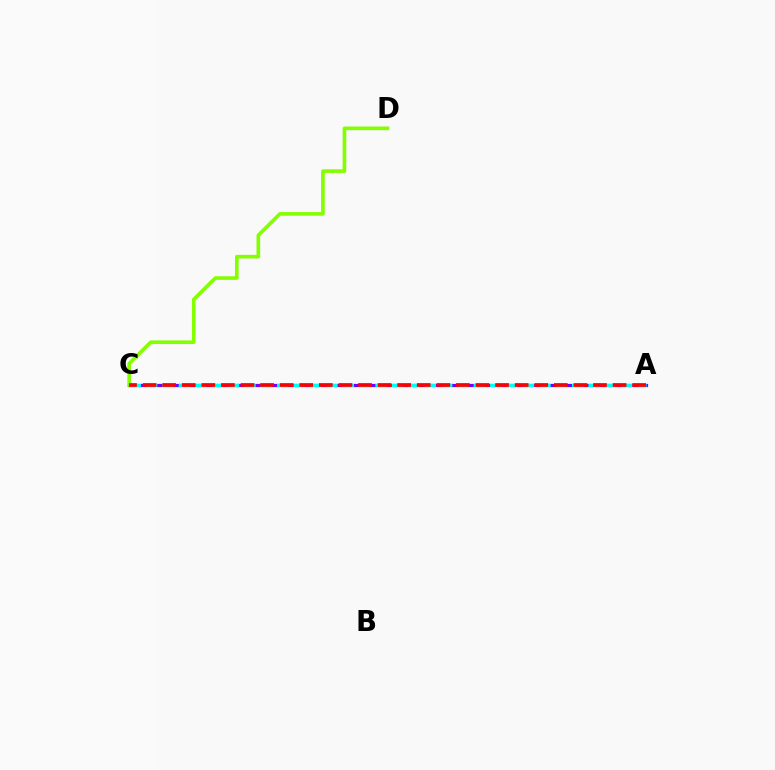{('A', 'C'): [{'color': '#7200ff', 'line_style': 'solid', 'thickness': 2.32}, {'color': '#00fff6', 'line_style': 'dashed', 'thickness': 2.23}, {'color': '#ff0000', 'line_style': 'dashed', 'thickness': 2.66}], ('C', 'D'): [{'color': '#84ff00', 'line_style': 'solid', 'thickness': 2.61}]}